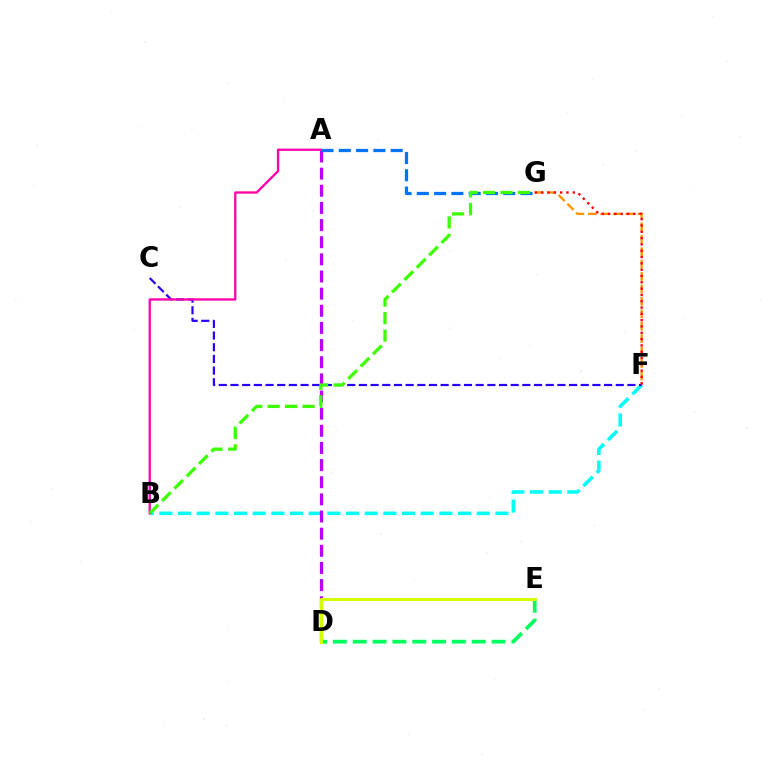{('D', 'E'): [{'color': '#00ff5c', 'line_style': 'dashed', 'thickness': 2.69}, {'color': '#d1ff00', 'line_style': 'solid', 'thickness': 2.2}], ('B', 'F'): [{'color': '#00fff6', 'line_style': 'dashed', 'thickness': 2.54}], ('A', 'D'): [{'color': '#b900ff', 'line_style': 'dashed', 'thickness': 2.33}], ('F', 'G'): [{'color': '#ff9400', 'line_style': 'dashed', 'thickness': 1.69}, {'color': '#ff0000', 'line_style': 'dotted', 'thickness': 1.71}], ('C', 'F'): [{'color': '#2500ff', 'line_style': 'dashed', 'thickness': 1.59}], ('A', 'G'): [{'color': '#0074ff', 'line_style': 'dashed', 'thickness': 2.35}], ('A', 'B'): [{'color': '#ff00ac', 'line_style': 'solid', 'thickness': 1.67}], ('B', 'G'): [{'color': '#3dff00', 'line_style': 'dashed', 'thickness': 2.37}]}